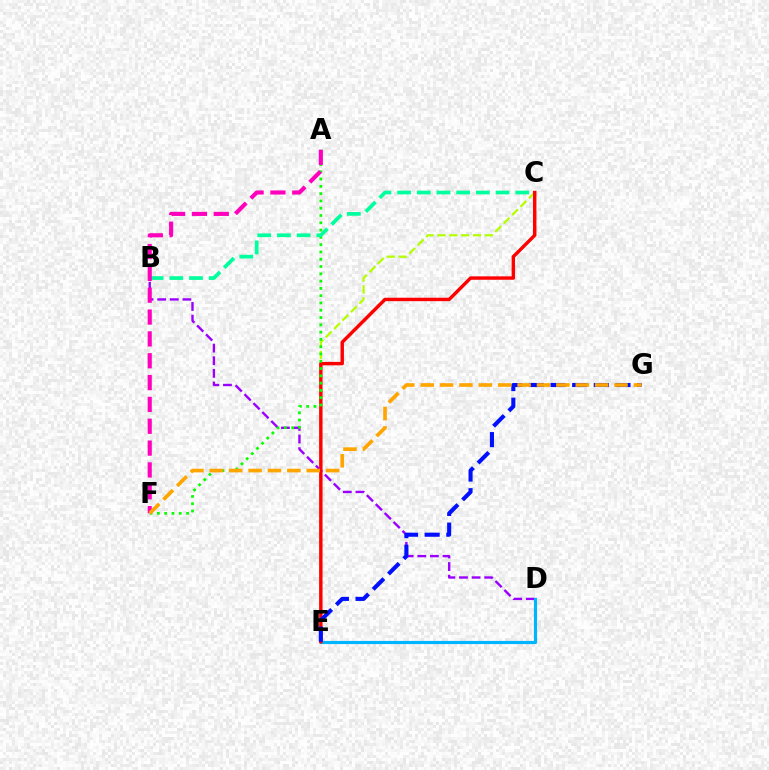{('C', 'E'): [{'color': '#b3ff00', 'line_style': 'dashed', 'thickness': 1.61}, {'color': '#ff0000', 'line_style': 'solid', 'thickness': 2.46}], ('B', 'D'): [{'color': '#9b00ff', 'line_style': 'dashed', 'thickness': 1.71}], ('D', 'E'): [{'color': '#00b5ff', 'line_style': 'solid', 'thickness': 2.27}], ('E', 'G'): [{'color': '#0010ff', 'line_style': 'dashed', 'thickness': 2.94}], ('A', 'F'): [{'color': '#08ff00', 'line_style': 'dotted', 'thickness': 1.98}, {'color': '#ff00bd', 'line_style': 'dashed', 'thickness': 2.97}], ('B', 'C'): [{'color': '#00ff9d', 'line_style': 'dashed', 'thickness': 2.68}], ('F', 'G'): [{'color': '#ffa500', 'line_style': 'dashed', 'thickness': 2.63}]}